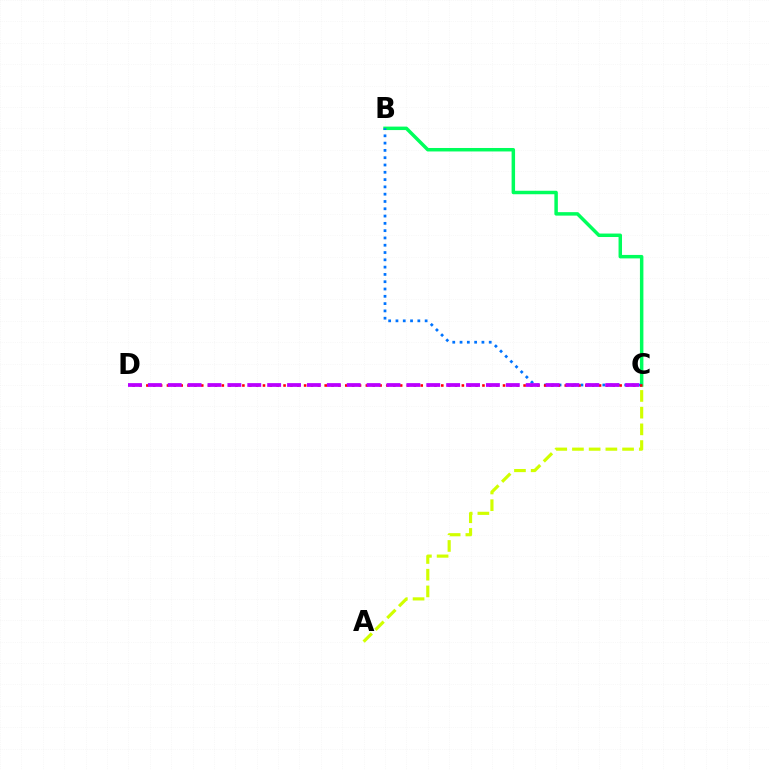{('A', 'C'): [{'color': '#d1ff00', 'line_style': 'dashed', 'thickness': 2.27}], ('B', 'C'): [{'color': '#00ff5c', 'line_style': 'solid', 'thickness': 2.5}, {'color': '#0074ff', 'line_style': 'dotted', 'thickness': 1.98}], ('C', 'D'): [{'color': '#ff0000', 'line_style': 'dotted', 'thickness': 1.86}, {'color': '#b900ff', 'line_style': 'dashed', 'thickness': 2.7}]}